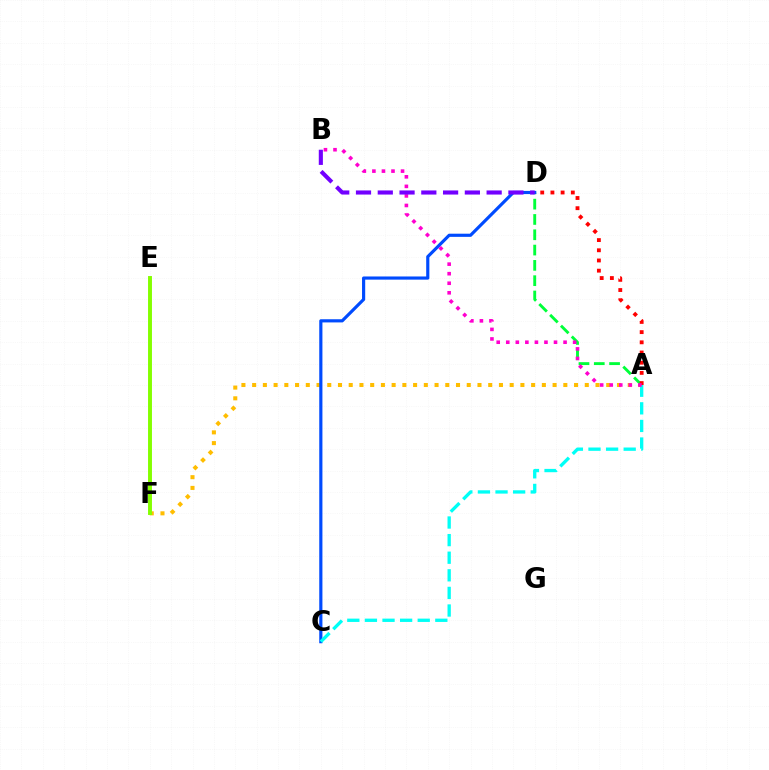{('A', 'F'): [{'color': '#ffbd00', 'line_style': 'dotted', 'thickness': 2.92}], ('A', 'D'): [{'color': '#00ff39', 'line_style': 'dashed', 'thickness': 2.08}, {'color': '#ff0000', 'line_style': 'dotted', 'thickness': 2.77}], ('C', 'D'): [{'color': '#004bff', 'line_style': 'solid', 'thickness': 2.28}], ('E', 'F'): [{'color': '#84ff00', 'line_style': 'solid', 'thickness': 2.82}], ('A', 'C'): [{'color': '#00fff6', 'line_style': 'dashed', 'thickness': 2.39}], ('A', 'B'): [{'color': '#ff00cf', 'line_style': 'dotted', 'thickness': 2.59}], ('B', 'D'): [{'color': '#7200ff', 'line_style': 'dashed', 'thickness': 2.96}]}